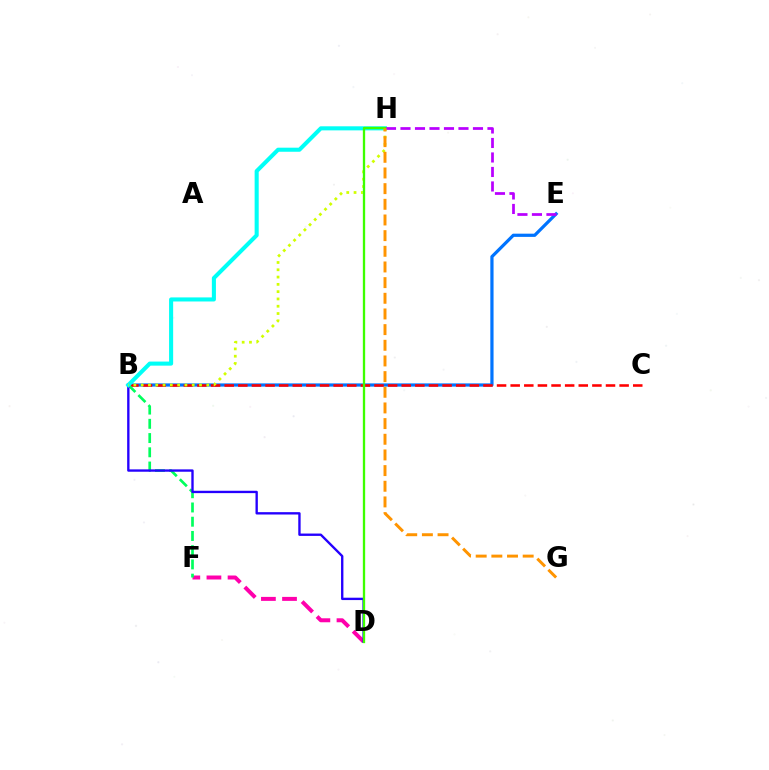{('D', 'F'): [{'color': '#ff00ac', 'line_style': 'dashed', 'thickness': 2.87}], ('B', 'E'): [{'color': '#0074ff', 'line_style': 'solid', 'thickness': 2.31}], ('B', 'C'): [{'color': '#ff0000', 'line_style': 'dashed', 'thickness': 1.85}], ('B', 'F'): [{'color': '#00ff5c', 'line_style': 'dashed', 'thickness': 1.93}], ('B', 'D'): [{'color': '#2500ff', 'line_style': 'solid', 'thickness': 1.7}], ('B', 'H'): [{'color': '#00fff6', 'line_style': 'solid', 'thickness': 2.93}, {'color': '#d1ff00', 'line_style': 'dotted', 'thickness': 1.98}], ('E', 'H'): [{'color': '#b900ff', 'line_style': 'dashed', 'thickness': 1.97}], ('D', 'H'): [{'color': '#3dff00', 'line_style': 'solid', 'thickness': 1.67}], ('G', 'H'): [{'color': '#ff9400', 'line_style': 'dashed', 'thickness': 2.13}]}